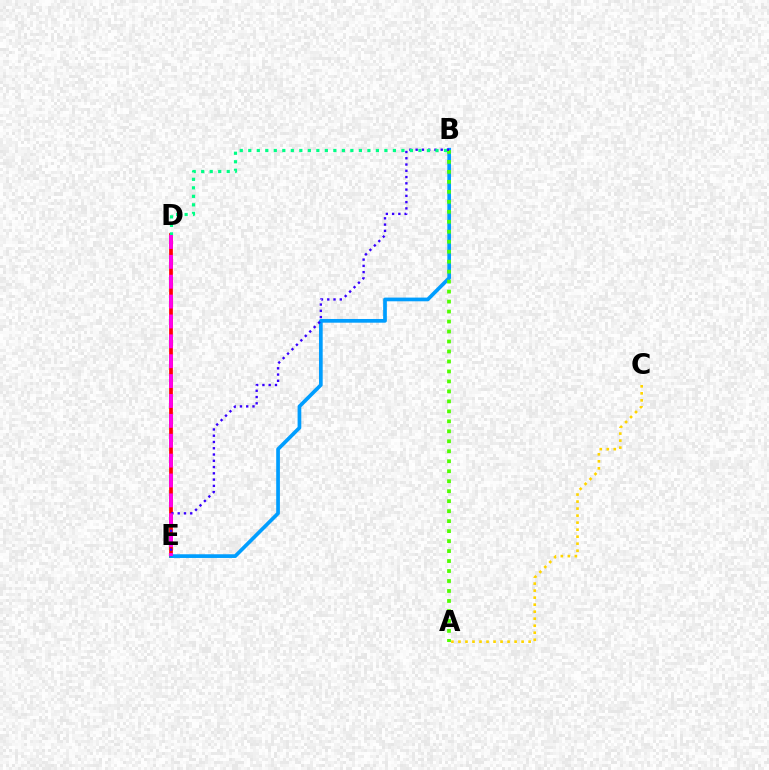{('D', 'E'): [{'color': '#ff0000', 'line_style': 'solid', 'thickness': 2.69}, {'color': '#ff00ed', 'line_style': 'dashed', 'thickness': 2.7}], ('B', 'E'): [{'color': '#009eff', 'line_style': 'solid', 'thickness': 2.66}, {'color': '#3700ff', 'line_style': 'dotted', 'thickness': 1.7}], ('A', 'B'): [{'color': '#4fff00', 'line_style': 'dotted', 'thickness': 2.71}], ('B', 'D'): [{'color': '#00ff86', 'line_style': 'dotted', 'thickness': 2.31}], ('A', 'C'): [{'color': '#ffd500', 'line_style': 'dotted', 'thickness': 1.91}]}